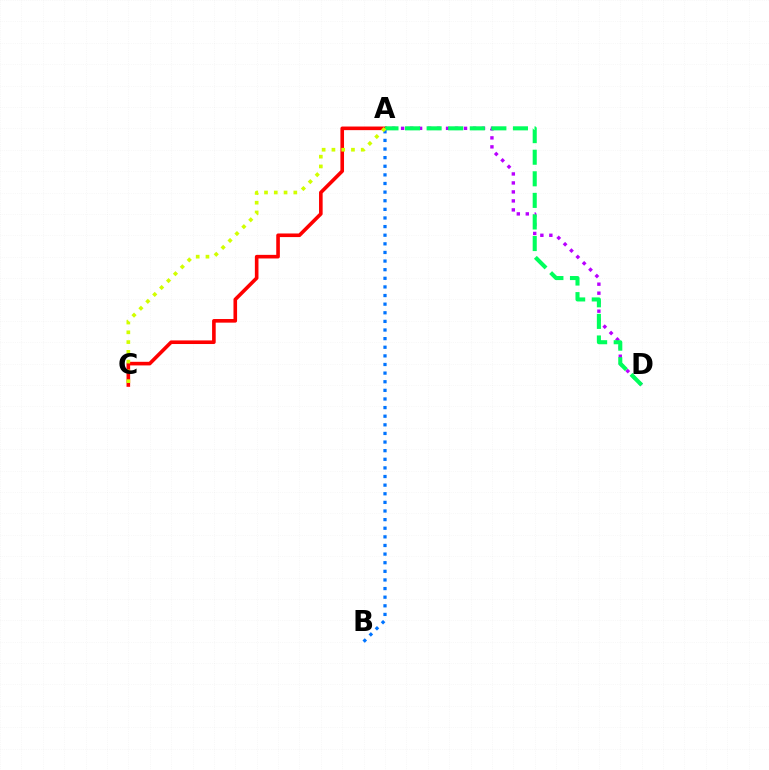{('A', 'C'): [{'color': '#ff0000', 'line_style': 'solid', 'thickness': 2.6}, {'color': '#d1ff00', 'line_style': 'dotted', 'thickness': 2.65}], ('A', 'D'): [{'color': '#b900ff', 'line_style': 'dotted', 'thickness': 2.44}, {'color': '#00ff5c', 'line_style': 'dashed', 'thickness': 2.93}], ('A', 'B'): [{'color': '#0074ff', 'line_style': 'dotted', 'thickness': 2.34}]}